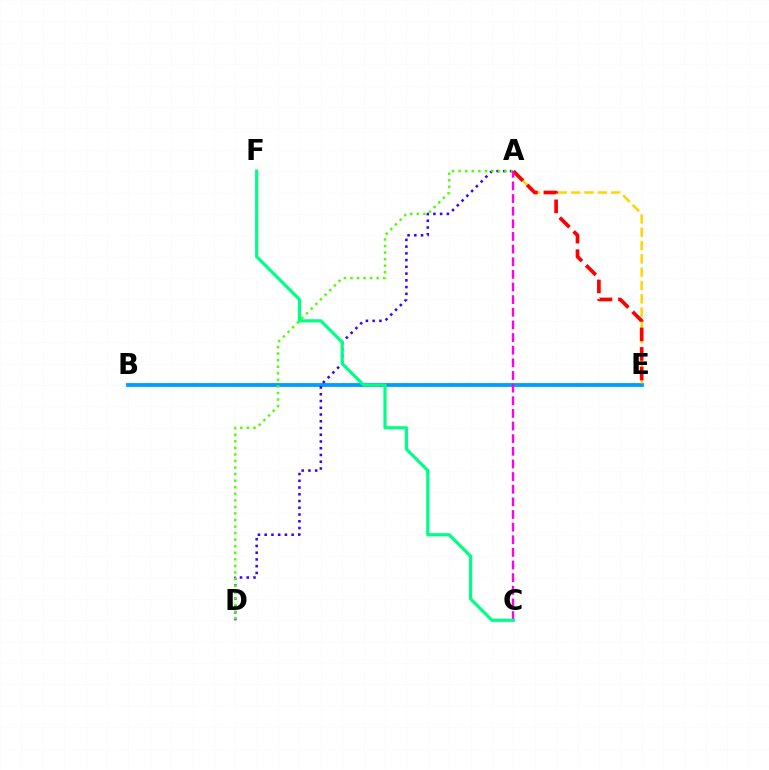{('B', 'E'): [{'color': '#009eff', 'line_style': 'solid', 'thickness': 2.75}], ('A', 'D'): [{'color': '#3700ff', 'line_style': 'dotted', 'thickness': 1.83}, {'color': '#4fff00', 'line_style': 'dotted', 'thickness': 1.78}], ('A', 'E'): [{'color': '#ffd500', 'line_style': 'dashed', 'thickness': 1.81}, {'color': '#ff0000', 'line_style': 'dashed', 'thickness': 2.66}], ('A', 'C'): [{'color': '#ff00ed', 'line_style': 'dashed', 'thickness': 1.72}], ('C', 'F'): [{'color': '#00ff86', 'line_style': 'solid', 'thickness': 2.31}]}